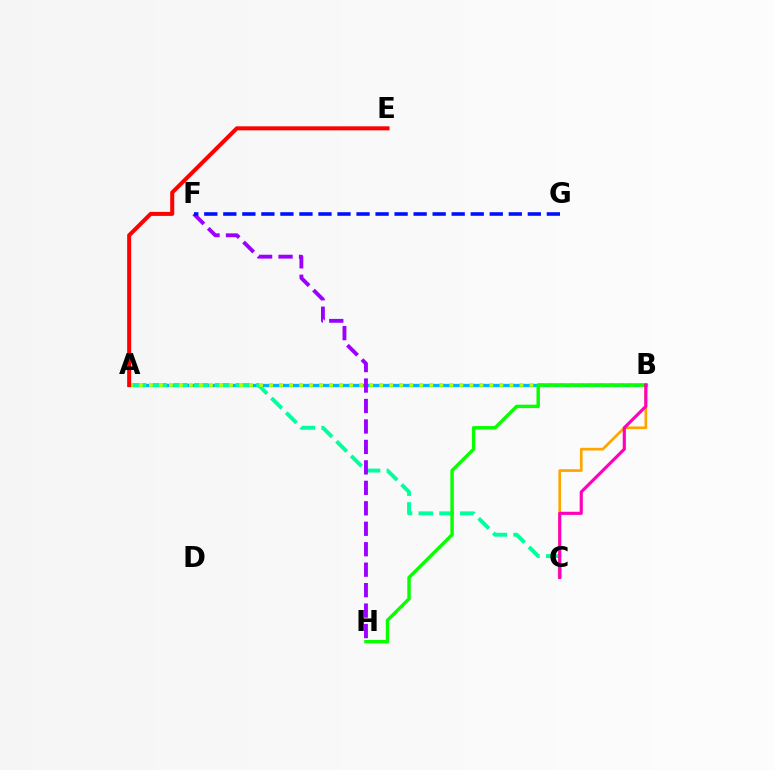{('A', 'B'): [{'color': '#00b5ff', 'line_style': 'solid', 'thickness': 2.4}, {'color': '#b3ff00', 'line_style': 'dotted', 'thickness': 2.72}], ('A', 'C'): [{'color': '#00ff9d', 'line_style': 'dashed', 'thickness': 2.81}], ('F', 'H'): [{'color': '#9b00ff', 'line_style': 'dashed', 'thickness': 2.78}], ('B', 'C'): [{'color': '#ffa500', 'line_style': 'solid', 'thickness': 1.94}, {'color': '#ff00bd', 'line_style': 'solid', 'thickness': 2.26}], ('F', 'G'): [{'color': '#0010ff', 'line_style': 'dashed', 'thickness': 2.59}], ('A', 'E'): [{'color': '#ff0000', 'line_style': 'solid', 'thickness': 2.9}], ('B', 'H'): [{'color': '#08ff00', 'line_style': 'solid', 'thickness': 2.47}]}